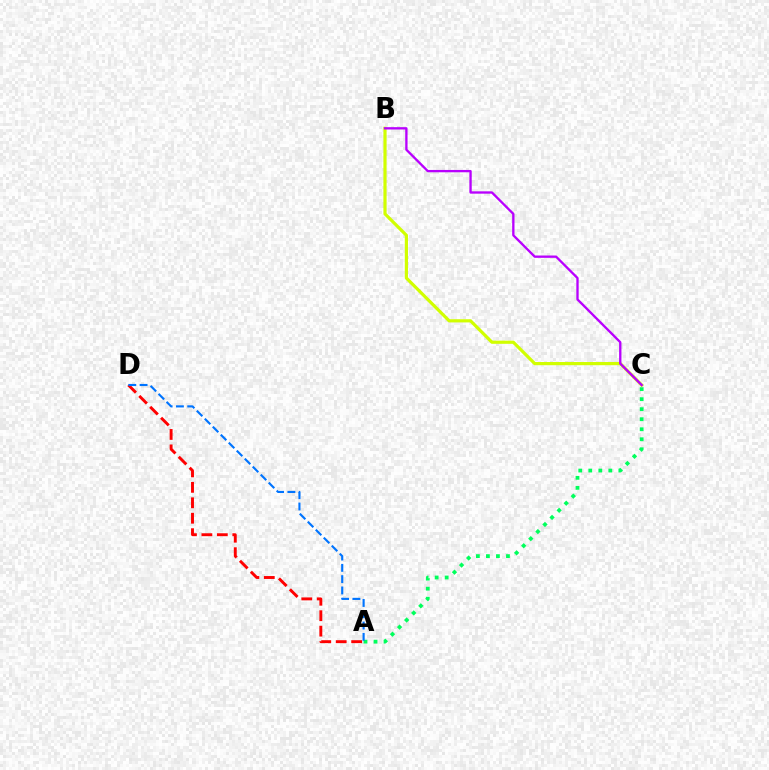{('A', 'D'): [{'color': '#ff0000', 'line_style': 'dashed', 'thickness': 2.1}, {'color': '#0074ff', 'line_style': 'dashed', 'thickness': 1.54}], ('A', 'C'): [{'color': '#00ff5c', 'line_style': 'dotted', 'thickness': 2.72}], ('B', 'C'): [{'color': '#d1ff00', 'line_style': 'solid', 'thickness': 2.3}, {'color': '#b900ff', 'line_style': 'solid', 'thickness': 1.68}]}